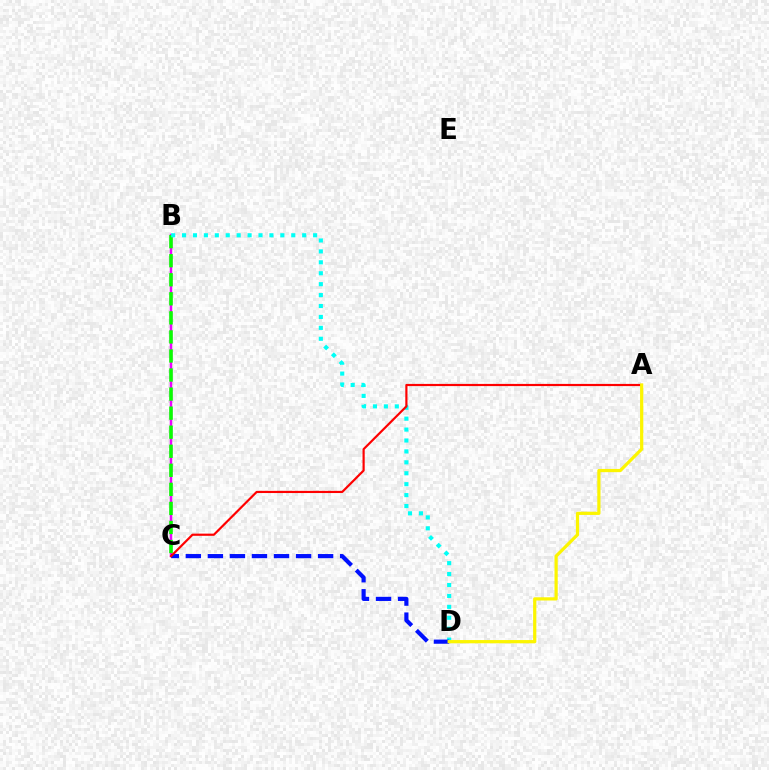{('B', 'C'): [{'color': '#ee00ff', 'line_style': 'solid', 'thickness': 1.79}, {'color': '#08ff00', 'line_style': 'dashed', 'thickness': 2.59}], ('B', 'D'): [{'color': '#00fff6', 'line_style': 'dotted', 'thickness': 2.97}], ('C', 'D'): [{'color': '#0010ff', 'line_style': 'dashed', 'thickness': 2.99}], ('A', 'C'): [{'color': '#ff0000', 'line_style': 'solid', 'thickness': 1.57}], ('A', 'D'): [{'color': '#fcf500', 'line_style': 'solid', 'thickness': 2.32}]}